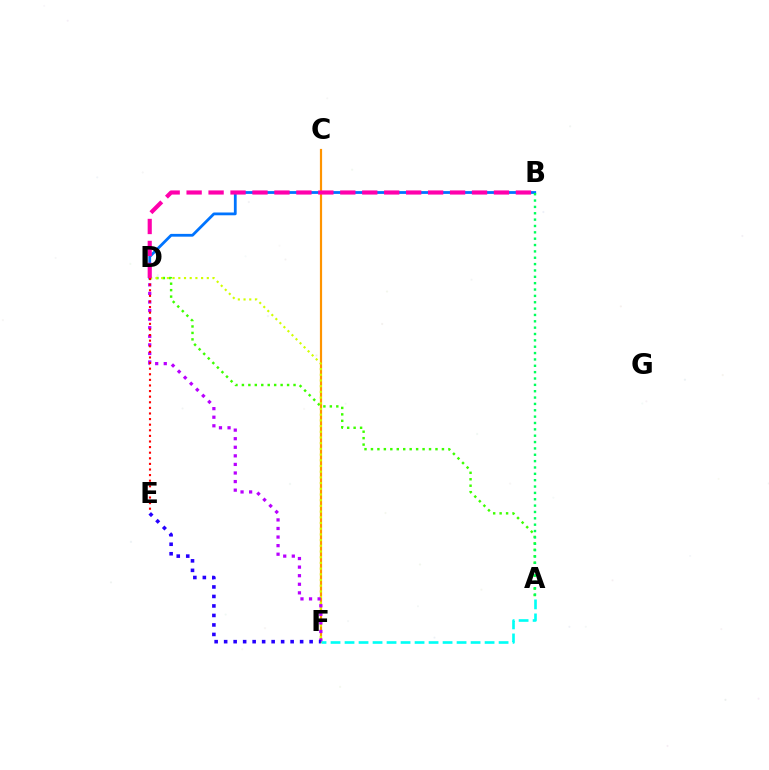{('A', 'D'): [{'color': '#3dff00', 'line_style': 'dotted', 'thickness': 1.75}], ('B', 'D'): [{'color': '#0074ff', 'line_style': 'solid', 'thickness': 2.01}, {'color': '#ff00ac', 'line_style': 'dashed', 'thickness': 2.98}], ('A', 'B'): [{'color': '#00ff5c', 'line_style': 'dotted', 'thickness': 1.73}], ('C', 'F'): [{'color': '#ff9400', 'line_style': 'solid', 'thickness': 1.58}], ('D', 'F'): [{'color': '#d1ff00', 'line_style': 'dotted', 'thickness': 1.55}, {'color': '#b900ff', 'line_style': 'dotted', 'thickness': 2.33}], ('D', 'E'): [{'color': '#ff0000', 'line_style': 'dotted', 'thickness': 1.52}], ('A', 'F'): [{'color': '#00fff6', 'line_style': 'dashed', 'thickness': 1.9}], ('E', 'F'): [{'color': '#2500ff', 'line_style': 'dotted', 'thickness': 2.58}]}